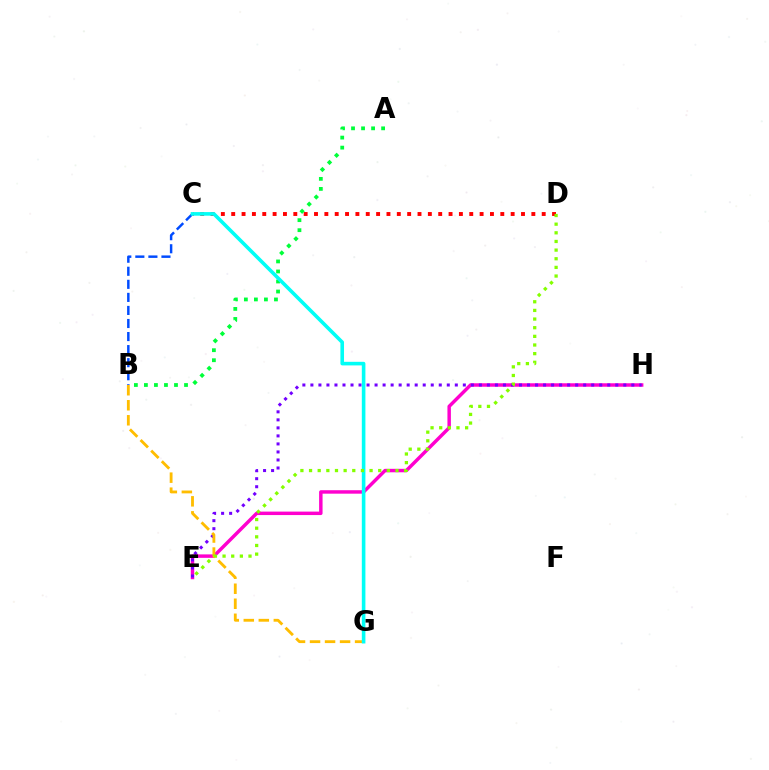{('E', 'H'): [{'color': '#ff00cf', 'line_style': 'solid', 'thickness': 2.49}, {'color': '#7200ff', 'line_style': 'dotted', 'thickness': 2.18}], ('C', 'D'): [{'color': '#ff0000', 'line_style': 'dotted', 'thickness': 2.81}], ('B', 'C'): [{'color': '#004bff', 'line_style': 'dashed', 'thickness': 1.77}], ('B', 'G'): [{'color': '#ffbd00', 'line_style': 'dashed', 'thickness': 2.04}], ('A', 'B'): [{'color': '#00ff39', 'line_style': 'dotted', 'thickness': 2.72}], ('C', 'G'): [{'color': '#00fff6', 'line_style': 'solid', 'thickness': 2.59}], ('D', 'E'): [{'color': '#84ff00', 'line_style': 'dotted', 'thickness': 2.35}]}